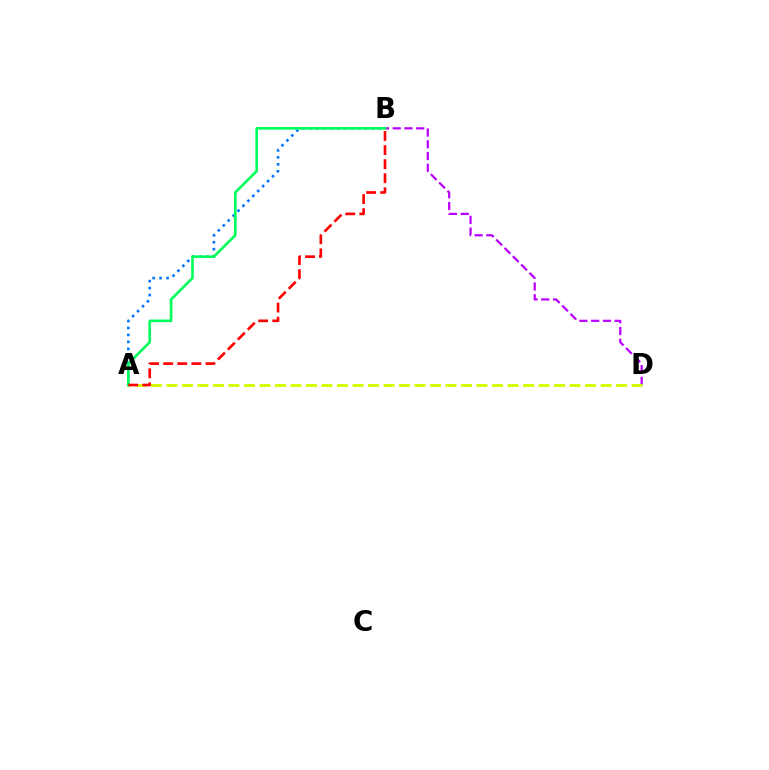{('A', 'B'): [{'color': '#0074ff', 'line_style': 'dotted', 'thickness': 1.89}, {'color': '#00ff5c', 'line_style': 'solid', 'thickness': 1.9}, {'color': '#ff0000', 'line_style': 'dashed', 'thickness': 1.91}], ('B', 'D'): [{'color': '#b900ff', 'line_style': 'dashed', 'thickness': 1.6}], ('A', 'D'): [{'color': '#d1ff00', 'line_style': 'dashed', 'thickness': 2.11}]}